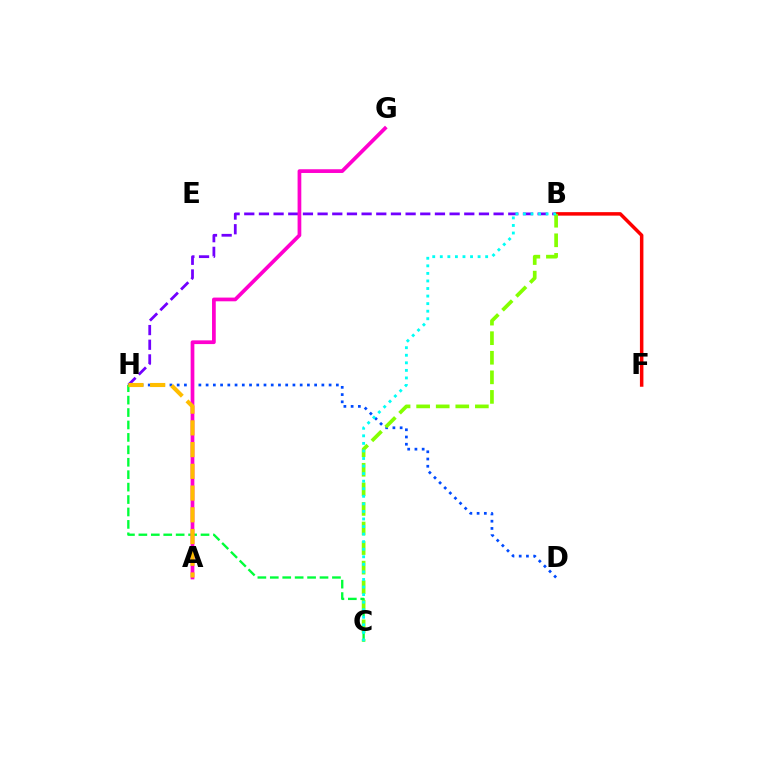{('B', 'H'): [{'color': '#7200ff', 'line_style': 'dashed', 'thickness': 1.99}], ('D', 'H'): [{'color': '#004bff', 'line_style': 'dotted', 'thickness': 1.97}], ('C', 'H'): [{'color': '#00ff39', 'line_style': 'dashed', 'thickness': 1.69}], ('B', 'F'): [{'color': '#ff0000', 'line_style': 'solid', 'thickness': 2.52}], ('B', 'C'): [{'color': '#84ff00', 'line_style': 'dashed', 'thickness': 2.66}, {'color': '#00fff6', 'line_style': 'dotted', 'thickness': 2.05}], ('A', 'G'): [{'color': '#ff00cf', 'line_style': 'solid', 'thickness': 2.68}], ('A', 'H'): [{'color': '#ffbd00', 'line_style': 'dashed', 'thickness': 2.95}]}